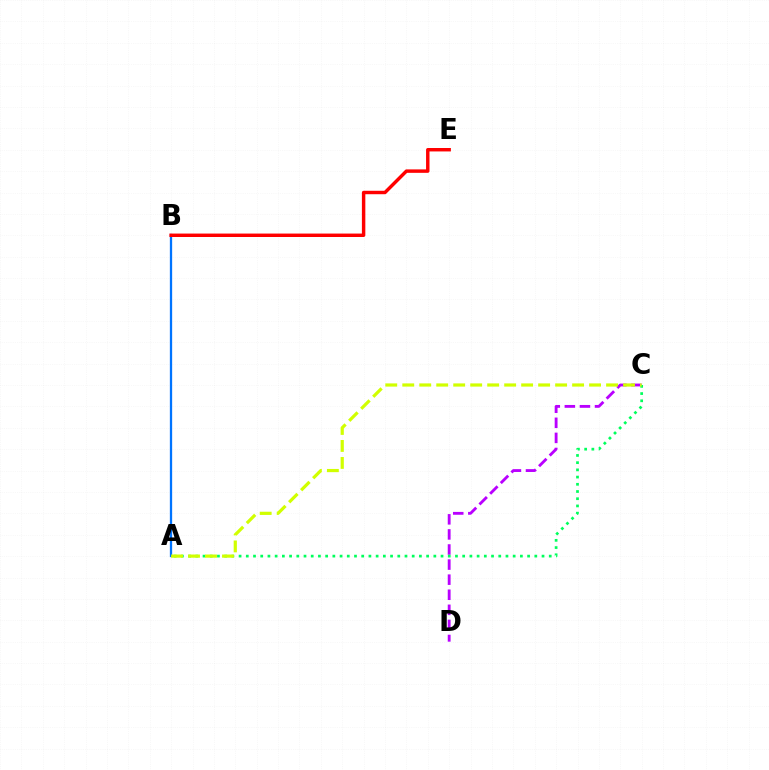{('C', 'D'): [{'color': '#b900ff', 'line_style': 'dashed', 'thickness': 2.05}], ('A', 'B'): [{'color': '#0074ff', 'line_style': 'solid', 'thickness': 1.65}], ('A', 'C'): [{'color': '#00ff5c', 'line_style': 'dotted', 'thickness': 1.96}, {'color': '#d1ff00', 'line_style': 'dashed', 'thickness': 2.31}], ('B', 'E'): [{'color': '#ff0000', 'line_style': 'solid', 'thickness': 2.48}]}